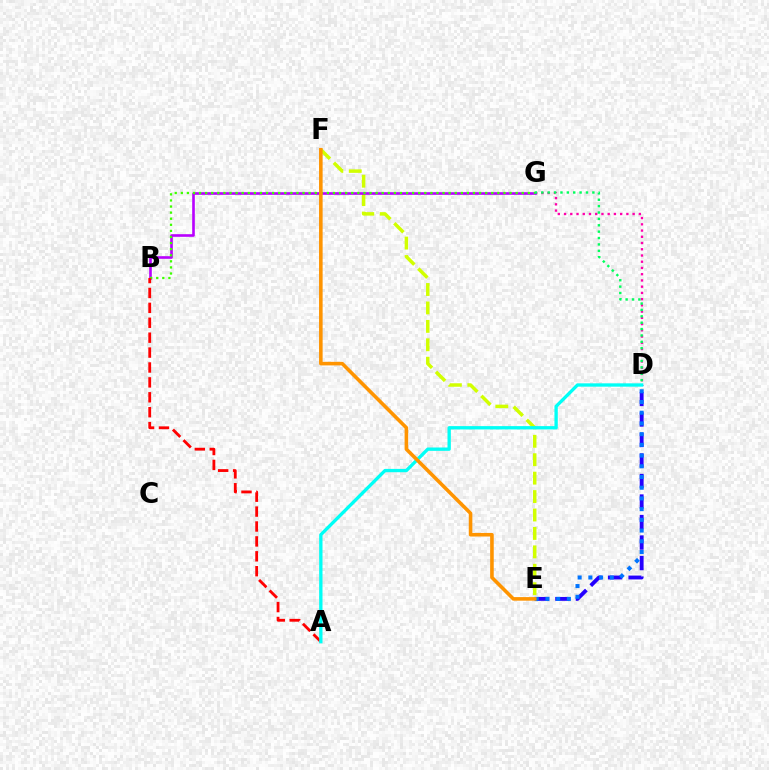{('E', 'F'): [{'color': '#d1ff00', 'line_style': 'dashed', 'thickness': 2.5}, {'color': '#ff9400', 'line_style': 'solid', 'thickness': 2.58}], ('D', 'E'): [{'color': '#2500ff', 'line_style': 'dashed', 'thickness': 2.79}, {'color': '#0074ff', 'line_style': 'dotted', 'thickness': 2.91}], ('D', 'G'): [{'color': '#ff00ac', 'line_style': 'dotted', 'thickness': 1.69}, {'color': '#00ff5c', 'line_style': 'dotted', 'thickness': 1.73}], ('B', 'G'): [{'color': '#b900ff', 'line_style': 'solid', 'thickness': 1.89}, {'color': '#3dff00', 'line_style': 'dotted', 'thickness': 1.65}], ('A', 'B'): [{'color': '#ff0000', 'line_style': 'dashed', 'thickness': 2.03}], ('A', 'D'): [{'color': '#00fff6', 'line_style': 'solid', 'thickness': 2.4}]}